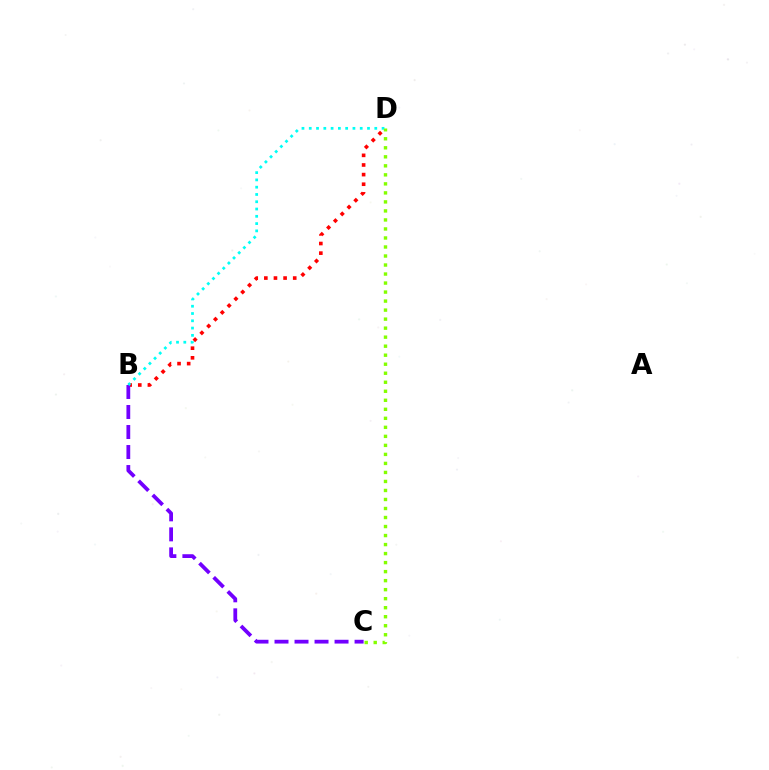{('B', 'D'): [{'color': '#ff0000', 'line_style': 'dotted', 'thickness': 2.62}, {'color': '#00fff6', 'line_style': 'dotted', 'thickness': 1.98}], ('B', 'C'): [{'color': '#7200ff', 'line_style': 'dashed', 'thickness': 2.72}], ('C', 'D'): [{'color': '#84ff00', 'line_style': 'dotted', 'thickness': 2.45}]}